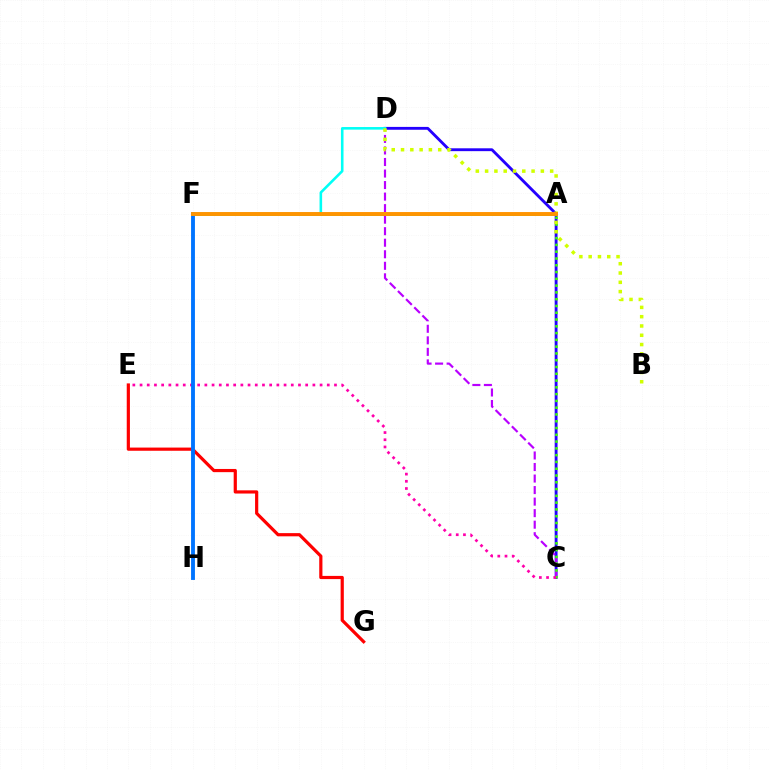{('E', 'G'): [{'color': '#ff0000', 'line_style': 'solid', 'thickness': 2.3}], ('C', 'D'): [{'color': '#2500ff', 'line_style': 'solid', 'thickness': 2.05}, {'color': '#b900ff', 'line_style': 'dashed', 'thickness': 1.57}], ('A', 'F'): [{'color': '#00ff5c', 'line_style': 'solid', 'thickness': 1.96}, {'color': '#ff9400', 'line_style': 'solid', 'thickness': 2.81}], ('A', 'C'): [{'color': '#3dff00', 'line_style': 'dotted', 'thickness': 1.84}], ('D', 'F'): [{'color': '#00fff6', 'line_style': 'solid', 'thickness': 1.87}], ('C', 'E'): [{'color': '#ff00ac', 'line_style': 'dotted', 'thickness': 1.96}], ('F', 'H'): [{'color': '#0074ff', 'line_style': 'solid', 'thickness': 2.78}], ('B', 'D'): [{'color': '#d1ff00', 'line_style': 'dotted', 'thickness': 2.52}]}